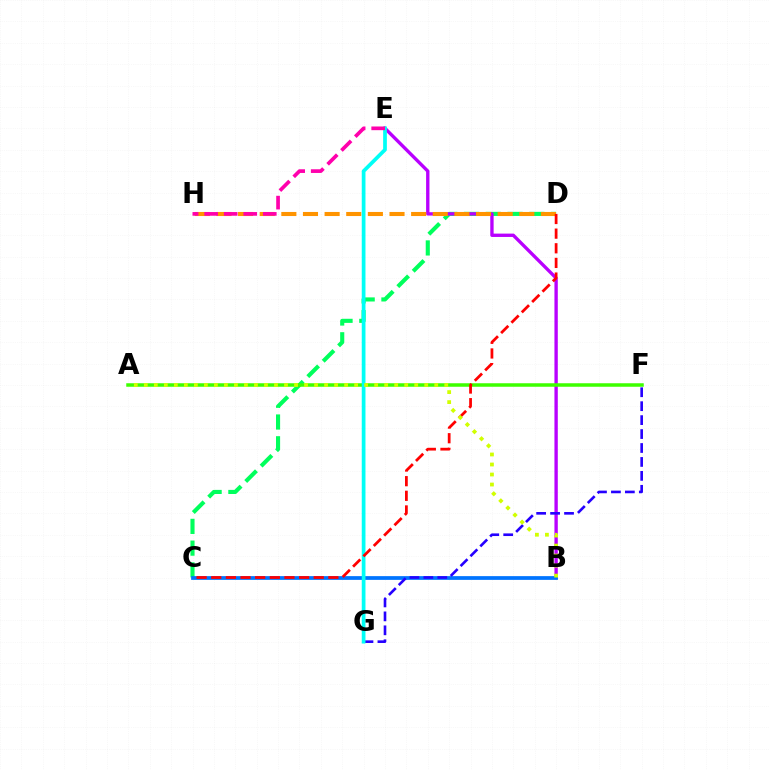{('C', 'D'): [{'color': '#00ff5c', 'line_style': 'dashed', 'thickness': 2.96}, {'color': '#ff0000', 'line_style': 'dashed', 'thickness': 1.99}], ('B', 'E'): [{'color': '#b900ff', 'line_style': 'solid', 'thickness': 2.41}], ('A', 'F'): [{'color': '#3dff00', 'line_style': 'solid', 'thickness': 2.52}], ('D', 'H'): [{'color': '#ff9400', 'line_style': 'dashed', 'thickness': 2.94}], ('B', 'C'): [{'color': '#0074ff', 'line_style': 'solid', 'thickness': 2.69}], ('F', 'G'): [{'color': '#2500ff', 'line_style': 'dashed', 'thickness': 1.89}], ('E', 'G'): [{'color': '#00fff6', 'line_style': 'solid', 'thickness': 2.68}], ('A', 'B'): [{'color': '#d1ff00', 'line_style': 'dotted', 'thickness': 2.72}], ('E', 'H'): [{'color': '#ff00ac', 'line_style': 'dashed', 'thickness': 2.66}]}